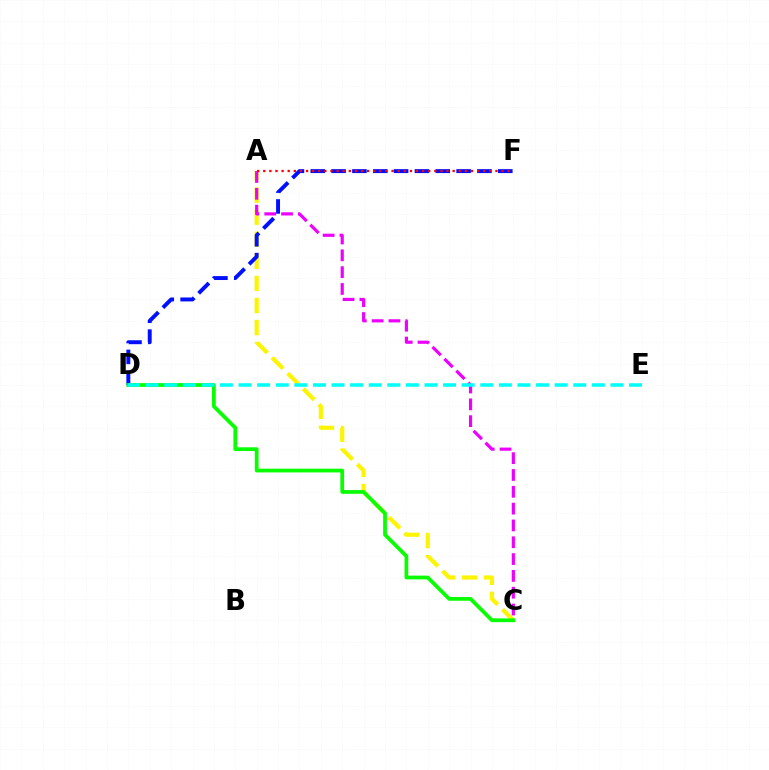{('A', 'C'): [{'color': '#fcf500', 'line_style': 'dashed', 'thickness': 3.0}, {'color': '#ee00ff', 'line_style': 'dashed', 'thickness': 2.28}], ('D', 'F'): [{'color': '#0010ff', 'line_style': 'dashed', 'thickness': 2.83}], ('C', 'D'): [{'color': '#08ff00', 'line_style': 'solid', 'thickness': 2.7}], ('A', 'F'): [{'color': '#ff0000', 'line_style': 'dotted', 'thickness': 1.66}], ('D', 'E'): [{'color': '#00fff6', 'line_style': 'dashed', 'thickness': 2.53}]}